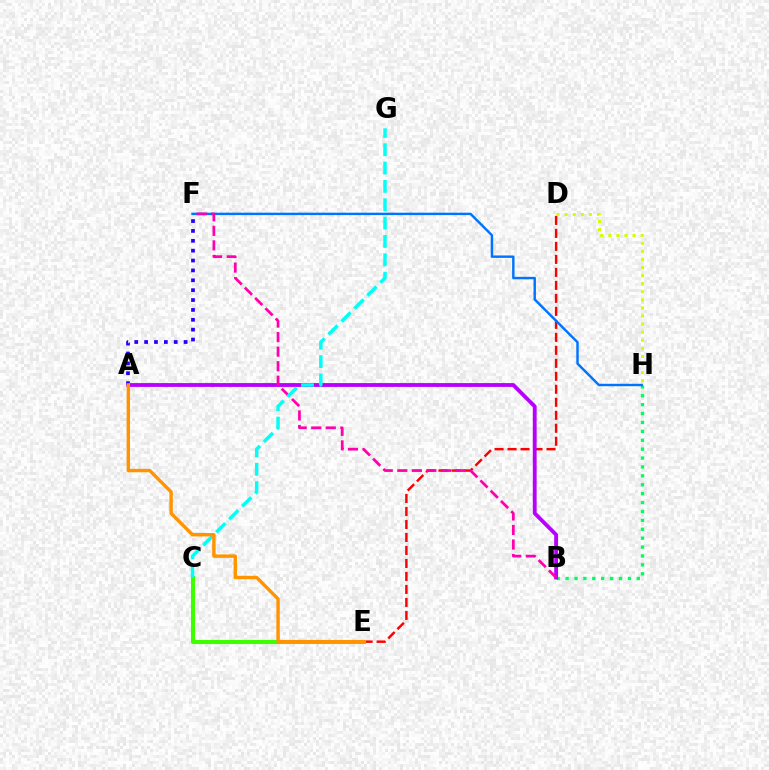{('D', 'E'): [{'color': '#ff0000', 'line_style': 'dashed', 'thickness': 1.76}], ('B', 'H'): [{'color': '#00ff5c', 'line_style': 'dotted', 'thickness': 2.42}], ('C', 'E'): [{'color': '#3dff00', 'line_style': 'solid', 'thickness': 2.93}], ('F', 'H'): [{'color': '#0074ff', 'line_style': 'solid', 'thickness': 1.75}], ('A', 'F'): [{'color': '#2500ff', 'line_style': 'dotted', 'thickness': 2.68}], ('A', 'B'): [{'color': '#b900ff', 'line_style': 'solid', 'thickness': 2.76}], ('B', 'F'): [{'color': '#ff00ac', 'line_style': 'dashed', 'thickness': 1.98}], ('C', 'G'): [{'color': '#00fff6', 'line_style': 'dashed', 'thickness': 2.49}], ('D', 'H'): [{'color': '#d1ff00', 'line_style': 'dotted', 'thickness': 2.2}], ('A', 'E'): [{'color': '#ff9400', 'line_style': 'solid', 'thickness': 2.45}]}